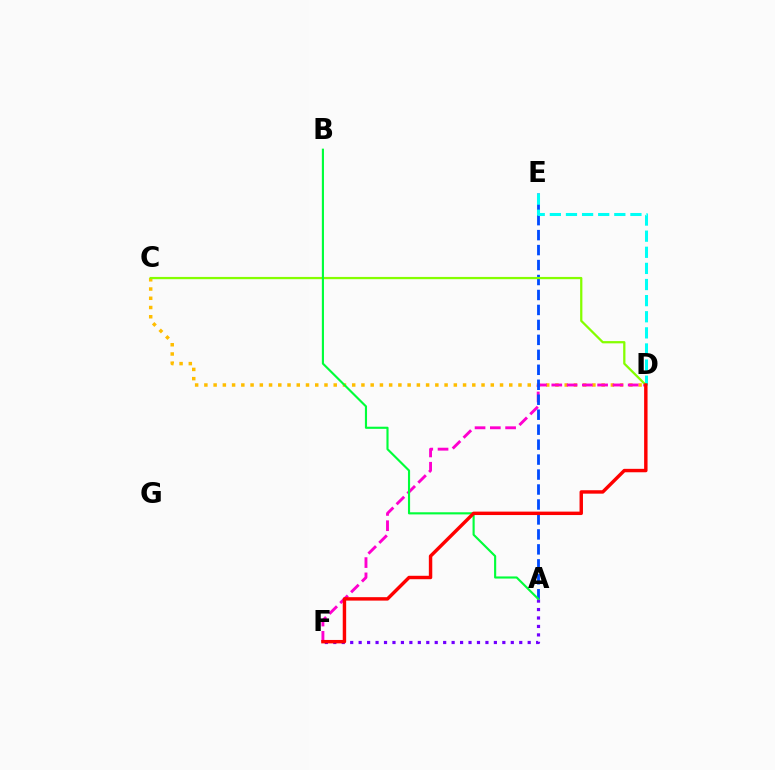{('C', 'D'): [{'color': '#ffbd00', 'line_style': 'dotted', 'thickness': 2.51}, {'color': '#84ff00', 'line_style': 'solid', 'thickness': 1.62}], ('D', 'F'): [{'color': '#ff00cf', 'line_style': 'dashed', 'thickness': 2.08}, {'color': '#ff0000', 'line_style': 'solid', 'thickness': 2.47}], ('A', 'E'): [{'color': '#004bff', 'line_style': 'dashed', 'thickness': 2.03}], ('A', 'F'): [{'color': '#7200ff', 'line_style': 'dotted', 'thickness': 2.3}], ('D', 'E'): [{'color': '#00fff6', 'line_style': 'dashed', 'thickness': 2.19}], ('A', 'B'): [{'color': '#00ff39', 'line_style': 'solid', 'thickness': 1.54}]}